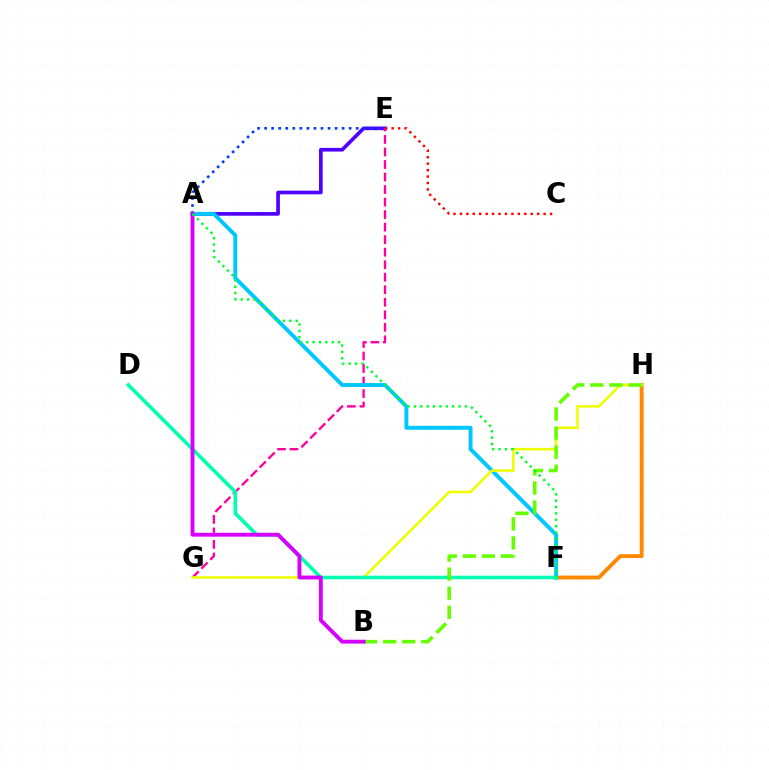{('F', 'H'): [{'color': '#ff8800', 'line_style': 'solid', 'thickness': 2.79}], ('A', 'E'): [{'color': '#4f00ff', 'line_style': 'solid', 'thickness': 2.65}, {'color': '#003fff', 'line_style': 'dotted', 'thickness': 1.91}], ('E', 'G'): [{'color': '#ff00a0', 'line_style': 'dashed', 'thickness': 1.7}], ('A', 'F'): [{'color': '#00c7ff', 'line_style': 'solid', 'thickness': 2.84}, {'color': '#00ff27', 'line_style': 'dotted', 'thickness': 1.73}], ('G', 'H'): [{'color': '#eeff00', 'line_style': 'solid', 'thickness': 1.87}], ('D', 'F'): [{'color': '#00ffaf', 'line_style': 'solid', 'thickness': 2.58}], ('B', 'H'): [{'color': '#66ff00', 'line_style': 'dashed', 'thickness': 2.59}], ('C', 'E'): [{'color': '#ff0000', 'line_style': 'dotted', 'thickness': 1.75}], ('A', 'B'): [{'color': '#d600ff', 'line_style': 'solid', 'thickness': 2.8}]}